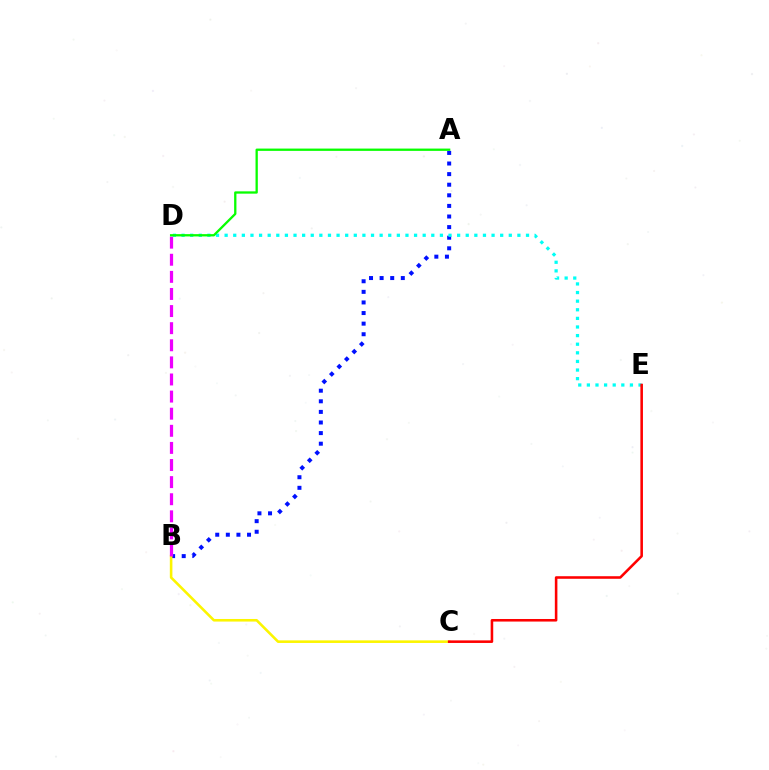{('A', 'B'): [{'color': '#0010ff', 'line_style': 'dotted', 'thickness': 2.88}], ('D', 'E'): [{'color': '#00fff6', 'line_style': 'dotted', 'thickness': 2.34}], ('B', 'C'): [{'color': '#fcf500', 'line_style': 'solid', 'thickness': 1.86}], ('C', 'E'): [{'color': '#ff0000', 'line_style': 'solid', 'thickness': 1.85}], ('B', 'D'): [{'color': '#ee00ff', 'line_style': 'dashed', 'thickness': 2.32}], ('A', 'D'): [{'color': '#08ff00', 'line_style': 'solid', 'thickness': 1.66}]}